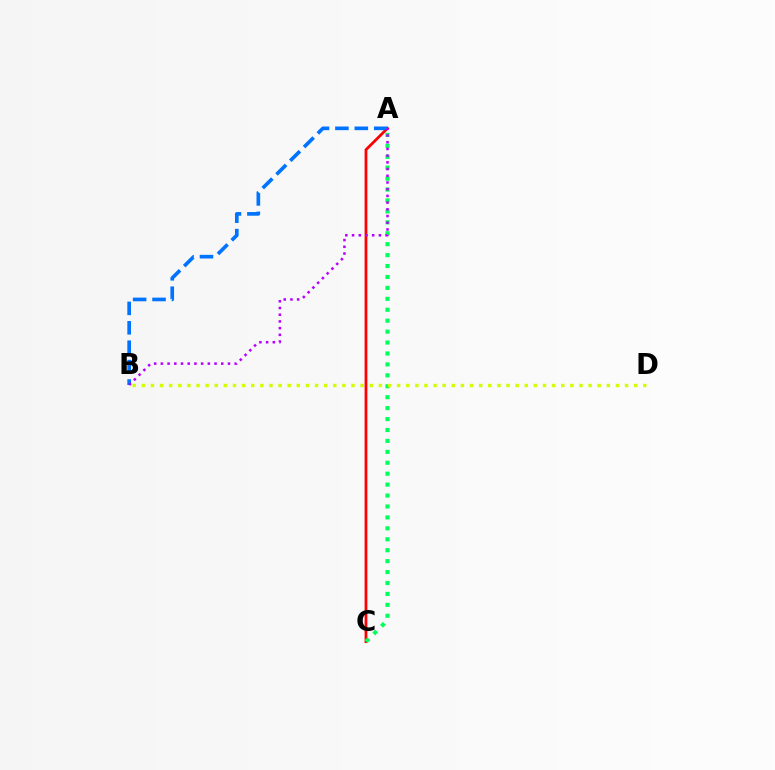{('A', 'C'): [{'color': '#ff0000', 'line_style': 'solid', 'thickness': 1.99}, {'color': '#00ff5c', 'line_style': 'dotted', 'thickness': 2.97}], ('A', 'B'): [{'color': '#0074ff', 'line_style': 'dashed', 'thickness': 2.64}, {'color': '#b900ff', 'line_style': 'dotted', 'thickness': 1.82}], ('B', 'D'): [{'color': '#d1ff00', 'line_style': 'dotted', 'thickness': 2.48}]}